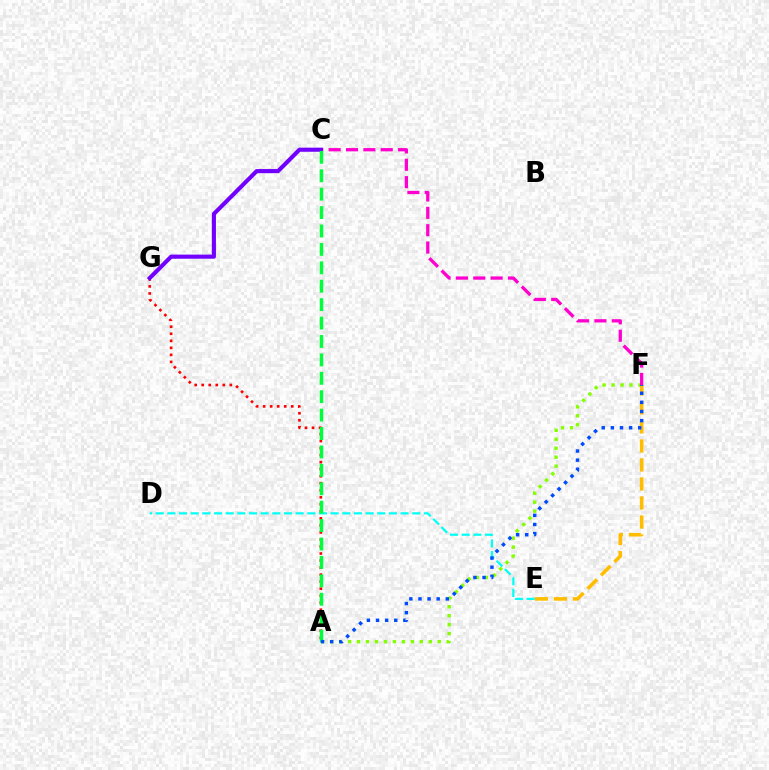{('A', 'F'): [{'color': '#84ff00', 'line_style': 'dotted', 'thickness': 2.44}, {'color': '#004bff', 'line_style': 'dotted', 'thickness': 2.48}], ('E', 'F'): [{'color': '#ffbd00', 'line_style': 'dashed', 'thickness': 2.58}], ('C', 'F'): [{'color': '#ff00cf', 'line_style': 'dashed', 'thickness': 2.36}], ('A', 'G'): [{'color': '#ff0000', 'line_style': 'dotted', 'thickness': 1.91}], ('D', 'E'): [{'color': '#00fff6', 'line_style': 'dashed', 'thickness': 1.58}], ('C', 'G'): [{'color': '#7200ff', 'line_style': 'solid', 'thickness': 2.95}], ('A', 'C'): [{'color': '#00ff39', 'line_style': 'dashed', 'thickness': 2.5}]}